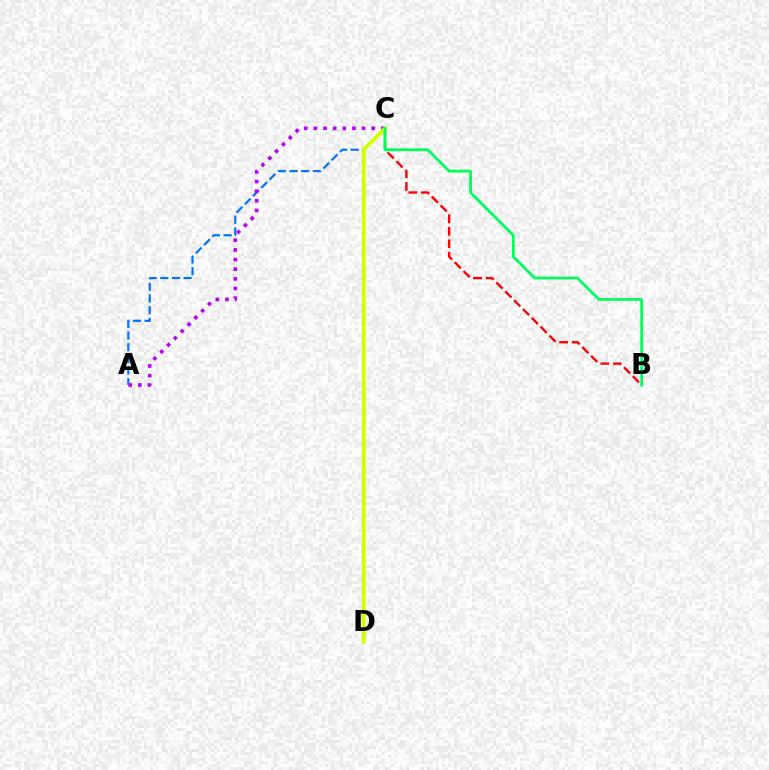{('A', 'C'): [{'color': '#0074ff', 'line_style': 'dashed', 'thickness': 1.59}, {'color': '#b900ff', 'line_style': 'dotted', 'thickness': 2.62}], ('B', 'C'): [{'color': '#ff0000', 'line_style': 'dashed', 'thickness': 1.7}, {'color': '#00ff5c', 'line_style': 'solid', 'thickness': 2.01}], ('C', 'D'): [{'color': '#d1ff00', 'line_style': 'solid', 'thickness': 2.75}]}